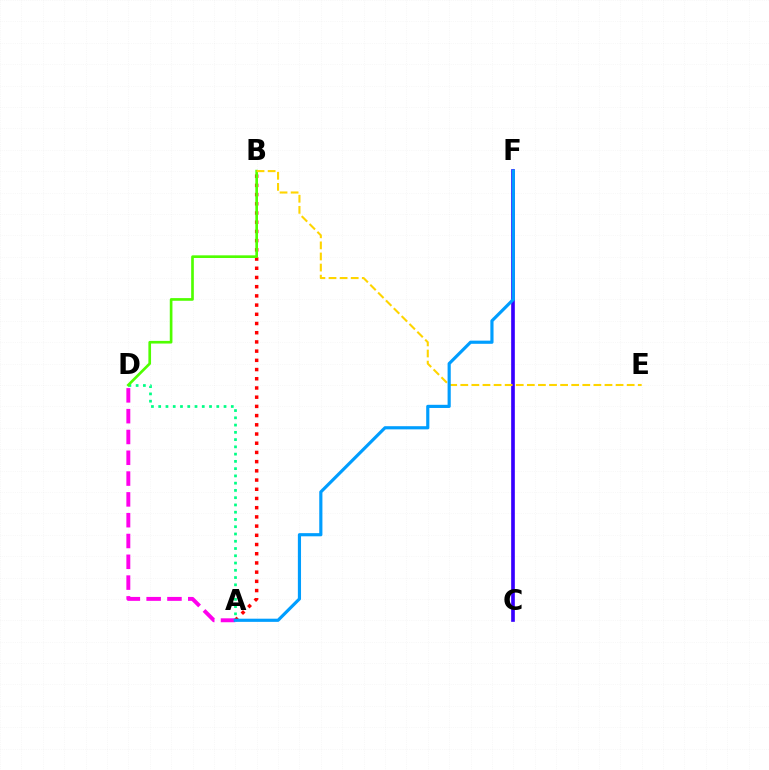{('A', 'B'): [{'color': '#ff0000', 'line_style': 'dotted', 'thickness': 2.5}], ('A', 'D'): [{'color': '#ff00ed', 'line_style': 'dashed', 'thickness': 2.83}, {'color': '#00ff86', 'line_style': 'dotted', 'thickness': 1.97}], ('C', 'F'): [{'color': '#3700ff', 'line_style': 'solid', 'thickness': 2.64}], ('B', 'D'): [{'color': '#4fff00', 'line_style': 'solid', 'thickness': 1.92}], ('B', 'E'): [{'color': '#ffd500', 'line_style': 'dashed', 'thickness': 1.51}], ('A', 'F'): [{'color': '#009eff', 'line_style': 'solid', 'thickness': 2.28}]}